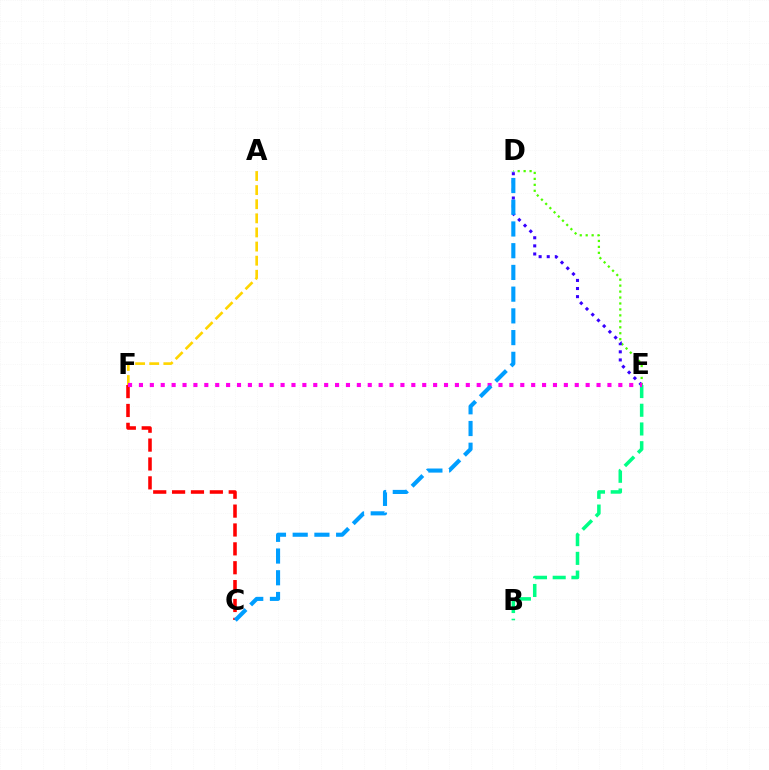{('D', 'E'): [{'color': '#4fff00', 'line_style': 'dotted', 'thickness': 1.62}, {'color': '#3700ff', 'line_style': 'dotted', 'thickness': 2.2}], ('A', 'F'): [{'color': '#ffd500', 'line_style': 'dashed', 'thickness': 1.92}], ('C', 'F'): [{'color': '#ff0000', 'line_style': 'dashed', 'thickness': 2.56}], ('B', 'E'): [{'color': '#00ff86', 'line_style': 'dashed', 'thickness': 2.54}], ('E', 'F'): [{'color': '#ff00ed', 'line_style': 'dotted', 'thickness': 2.96}], ('C', 'D'): [{'color': '#009eff', 'line_style': 'dashed', 'thickness': 2.95}]}